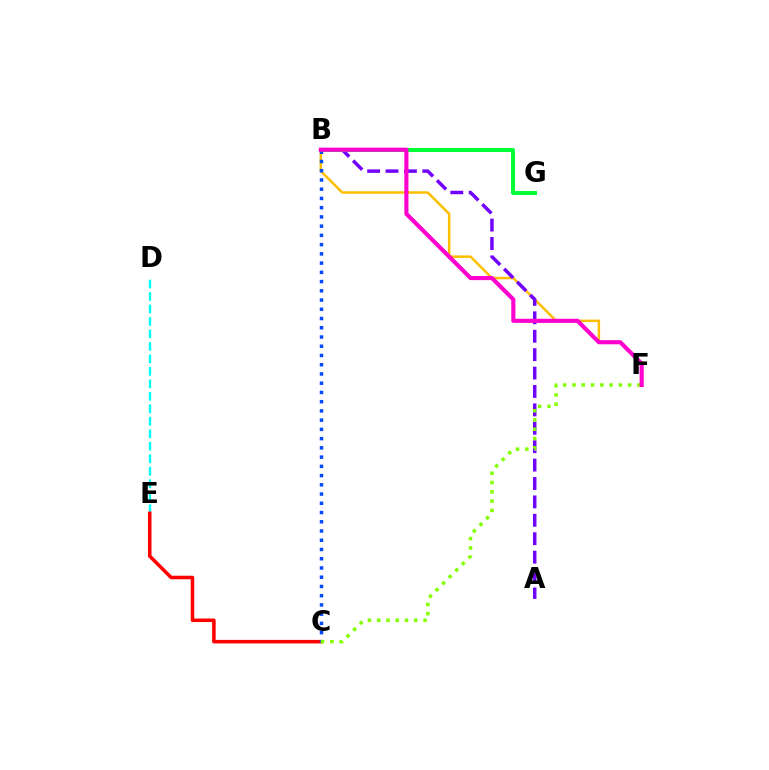{('B', 'F'): [{'color': '#ffbd00', 'line_style': 'solid', 'thickness': 1.79}, {'color': '#ff00cf', 'line_style': 'solid', 'thickness': 2.96}], ('A', 'B'): [{'color': '#7200ff', 'line_style': 'dashed', 'thickness': 2.5}], ('D', 'E'): [{'color': '#00fff6', 'line_style': 'dashed', 'thickness': 1.7}], ('B', 'G'): [{'color': '#00ff39', 'line_style': 'solid', 'thickness': 2.87}], ('C', 'E'): [{'color': '#ff0000', 'line_style': 'solid', 'thickness': 2.55}], ('B', 'C'): [{'color': '#004bff', 'line_style': 'dotted', 'thickness': 2.51}], ('C', 'F'): [{'color': '#84ff00', 'line_style': 'dotted', 'thickness': 2.52}]}